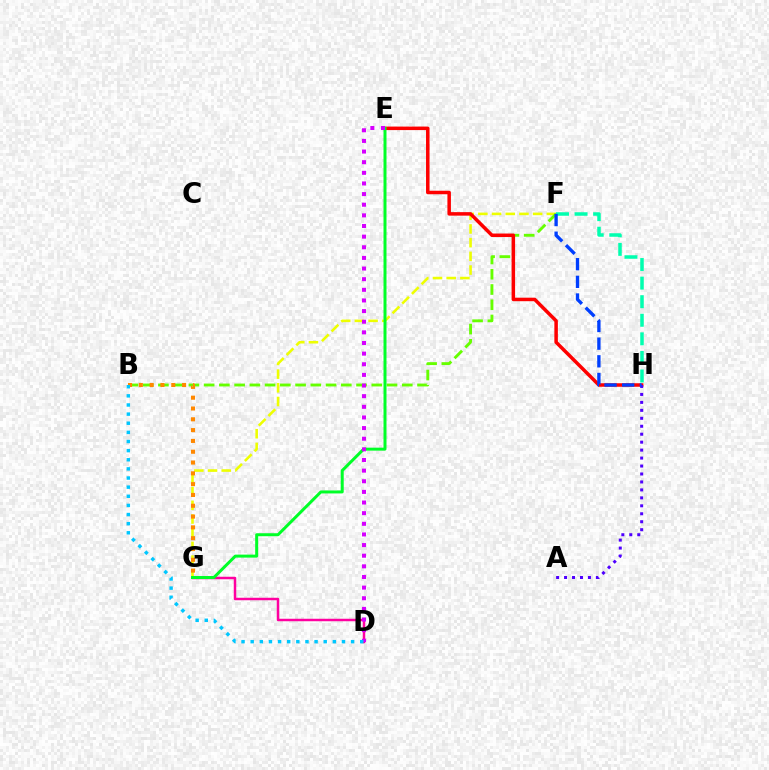{('F', 'G'): [{'color': '#eeff00', 'line_style': 'dashed', 'thickness': 1.86}], ('B', 'F'): [{'color': '#66ff00', 'line_style': 'dashed', 'thickness': 2.07}], ('E', 'H'): [{'color': '#ff0000', 'line_style': 'solid', 'thickness': 2.53}], ('A', 'H'): [{'color': '#4f00ff', 'line_style': 'dotted', 'thickness': 2.16}], ('F', 'H'): [{'color': '#00ffaf', 'line_style': 'dashed', 'thickness': 2.52}, {'color': '#003fff', 'line_style': 'dashed', 'thickness': 2.4}], ('D', 'G'): [{'color': '#ff00a0', 'line_style': 'solid', 'thickness': 1.78}], ('E', 'G'): [{'color': '#00ff27', 'line_style': 'solid', 'thickness': 2.15}], ('D', 'E'): [{'color': '#d600ff', 'line_style': 'dotted', 'thickness': 2.89}], ('B', 'G'): [{'color': '#ff8800', 'line_style': 'dotted', 'thickness': 2.94}], ('B', 'D'): [{'color': '#00c7ff', 'line_style': 'dotted', 'thickness': 2.48}]}